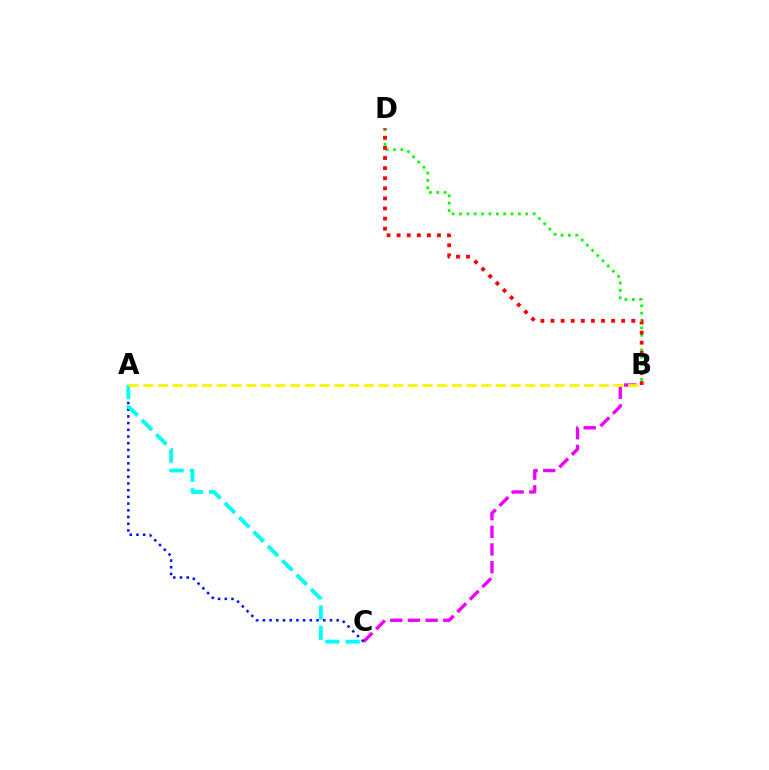{('B', 'C'): [{'color': '#ee00ff', 'line_style': 'dashed', 'thickness': 2.4}], ('A', 'C'): [{'color': '#0010ff', 'line_style': 'dotted', 'thickness': 1.82}, {'color': '#00fff6', 'line_style': 'dashed', 'thickness': 2.76}], ('B', 'D'): [{'color': '#08ff00', 'line_style': 'dotted', 'thickness': 2.0}, {'color': '#ff0000', 'line_style': 'dotted', 'thickness': 2.74}], ('A', 'B'): [{'color': '#fcf500', 'line_style': 'dashed', 'thickness': 2.0}]}